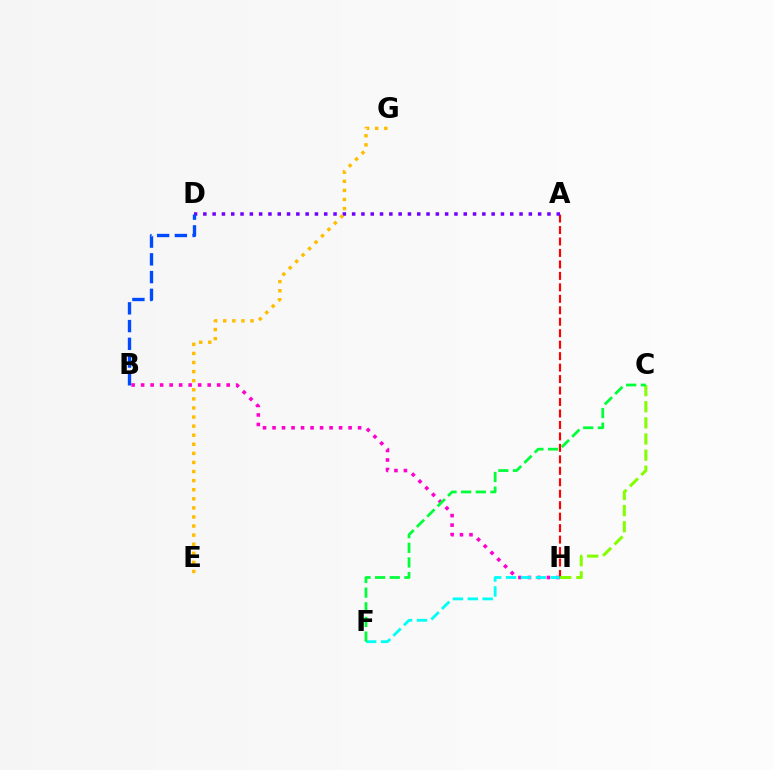{('B', 'H'): [{'color': '#ff00cf', 'line_style': 'dotted', 'thickness': 2.58}], ('A', 'H'): [{'color': '#ff0000', 'line_style': 'dashed', 'thickness': 1.56}], ('F', 'H'): [{'color': '#00fff6', 'line_style': 'dashed', 'thickness': 2.03}], ('C', 'H'): [{'color': '#84ff00', 'line_style': 'dashed', 'thickness': 2.19}], ('A', 'D'): [{'color': '#7200ff', 'line_style': 'dotted', 'thickness': 2.53}], ('B', 'D'): [{'color': '#004bff', 'line_style': 'dashed', 'thickness': 2.41}], ('C', 'F'): [{'color': '#00ff39', 'line_style': 'dashed', 'thickness': 1.99}], ('E', 'G'): [{'color': '#ffbd00', 'line_style': 'dotted', 'thickness': 2.47}]}